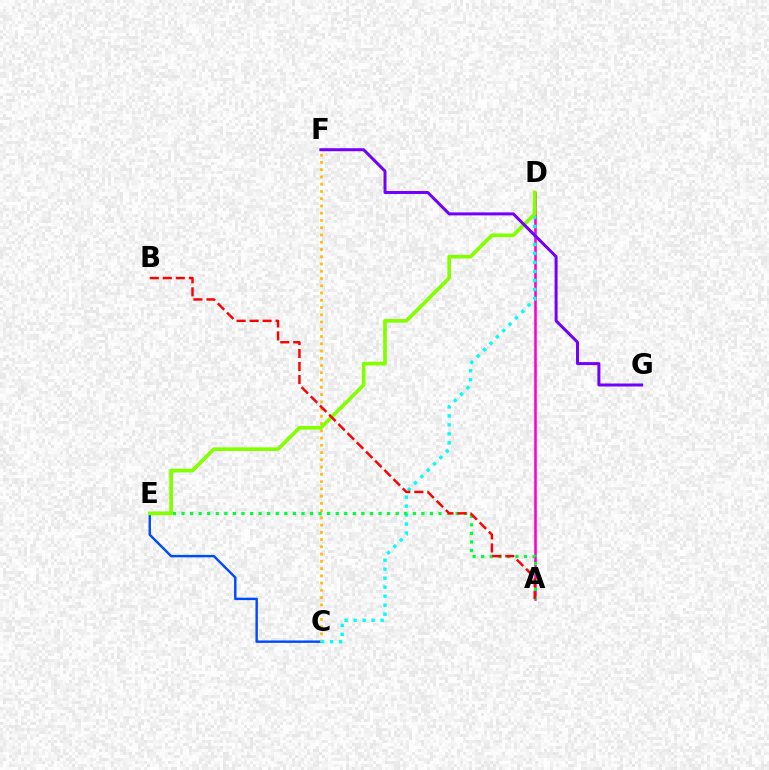{('C', 'E'): [{'color': '#004bff', 'line_style': 'solid', 'thickness': 1.75}], ('A', 'D'): [{'color': '#ff00cf', 'line_style': 'solid', 'thickness': 1.85}], ('C', 'F'): [{'color': '#ffbd00', 'line_style': 'dotted', 'thickness': 1.97}], ('C', 'D'): [{'color': '#00fff6', 'line_style': 'dotted', 'thickness': 2.44}], ('A', 'E'): [{'color': '#00ff39', 'line_style': 'dotted', 'thickness': 2.33}], ('D', 'E'): [{'color': '#84ff00', 'line_style': 'solid', 'thickness': 2.64}], ('F', 'G'): [{'color': '#7200ff', 'line_style': 'solid', 'thickness': 2.16}], ('A', 'B'): [{'color': '#ff0000', 'line_style': 'dashed', 'thickness': 1.77}]}